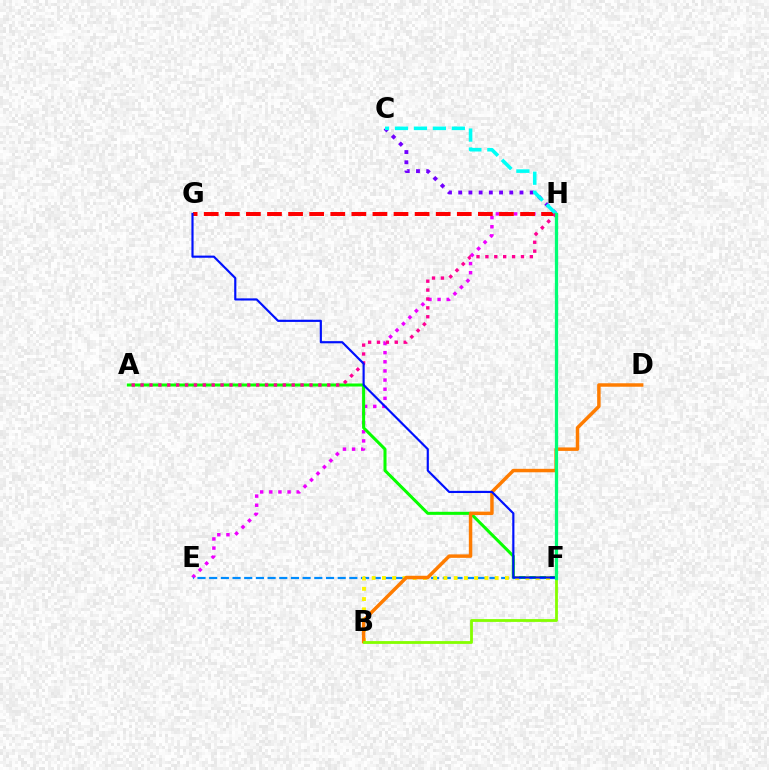{('E', 'H'): [{'color': '#ee00ff', 'line_style': 'dotted', 'thickness': 2.48}], ('C', 'H'): [{'color': '#7200ff', 'line_style': 'dotted', 'thickness': 2.78}, {'color': '#00fff6', 'line_style': 'dashed', 'thickness': 2.58}], ('G', 'H'): [{'color': '#ff0000', 'line_style': 'dashed', 'thickness': 2.86}], ('A', 'F'): [{'color': '#08ff00', 'line_style': 'solid', 'thickness': 2.18}], ('E', 'F'): [{'color': '#008cff', 'line_style': 'dashed', 'thickness': 1.59}], ('B', 'F'): [{'color': '#fcf500', 'line_style': 'dotted', 'thickness': 2.78}, {'color': '#84ff00', 'line_style': 'solid', 'thickness': 2.02}], ('A', 'H'): [{'color': '#ff0094', 'line_style': 'dotted', 'thickness': 2.42}], ('B', 'D'): [{'color': '#ff7c00', 'line_style': 'solid', 'thickness': 2.49}], ('F', 'G'): [{'color': '#0010ff', 'line_style': 'solid', 'thickness': 1.56}], ('F', 'H'): [{'color': '#00ff74', 'line_style': 'solid', 'thickness': 2.35}]}